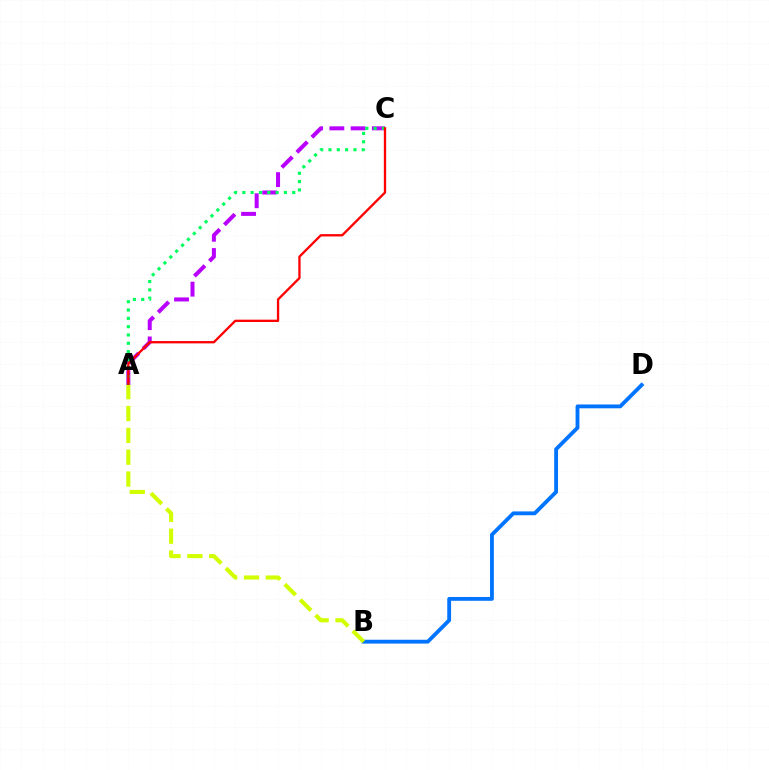{('A', 'C'): [{'color': '#b900ff', 'line_style': 'dashed', 'thickness': 2.89}, {'color': '#00ff5c', 'line_style': 'dotted', 'thickness': 2.26}, {'color': '#ff0000', 'line_style': 'solid', 'thickness': 1.67}], ('B', 'D'): [{'color': '#0074ff', 'line_style': 'solid', 'thickness': 2.76}], ('A', 'B'): [{'color': '#d1ff00', 'line_style': 'dashed', 'thickness': 2.97}]}